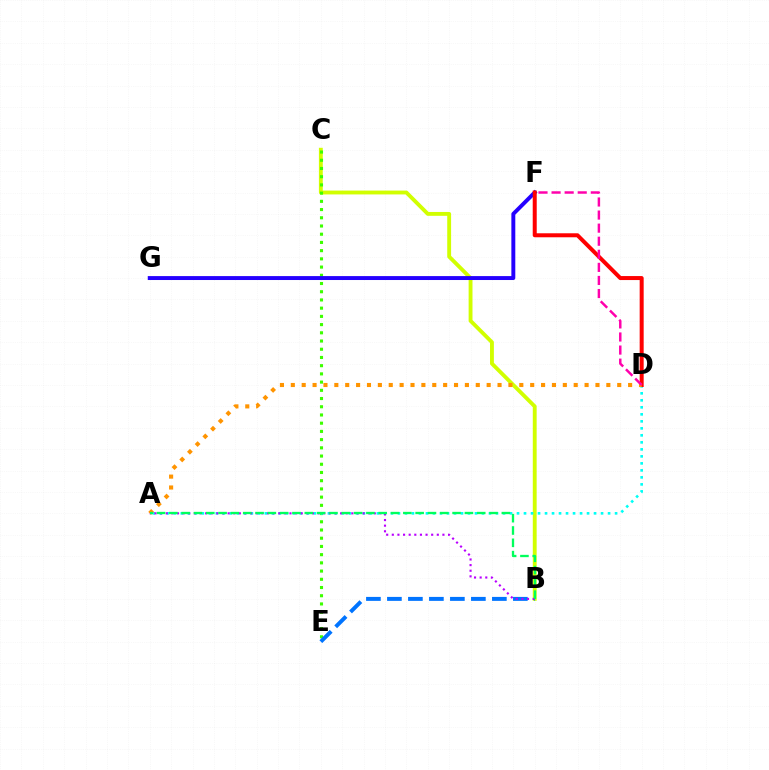{('B', 'C'): [{'color': '#d1ff00', 'line_style': 'solid', 'thickness': 2.78}], ('C', 'E'): [{'color': '#3dff00', 'line_style': 'dotted', 'thickness': 2.23}], ('A', 'D'): [{'color': '#00fff6', 'line_style': 'dotted', 'thickness': 1.9}, {'color': '#ff9400', 'line_style': 'dotted', 'thickness': 2.96}], ('F', 'G'): [{'color': '#2500ff', 'line_style': 'solid', 'thickness': 2.83}], ('B', 'E'): [{'color': '#0074ff', 'line_style': 'dashed', 'thickness': 2.85}], ('D', 'F'): [{'color': '#ff0000', 'line_style': 'solid', 'thickness': 2.88}, {'color': '#ff00ac', 'line_style': 'dashed', 'thickness': 1.78}], ('A', 'B'): [{'color': '#b900ff', 'line_style': 'dotted', 'thickness': 1.53}, {'color': '#00ff5c', 'line_style': 'dashed', 'thickness': 1.67}]}